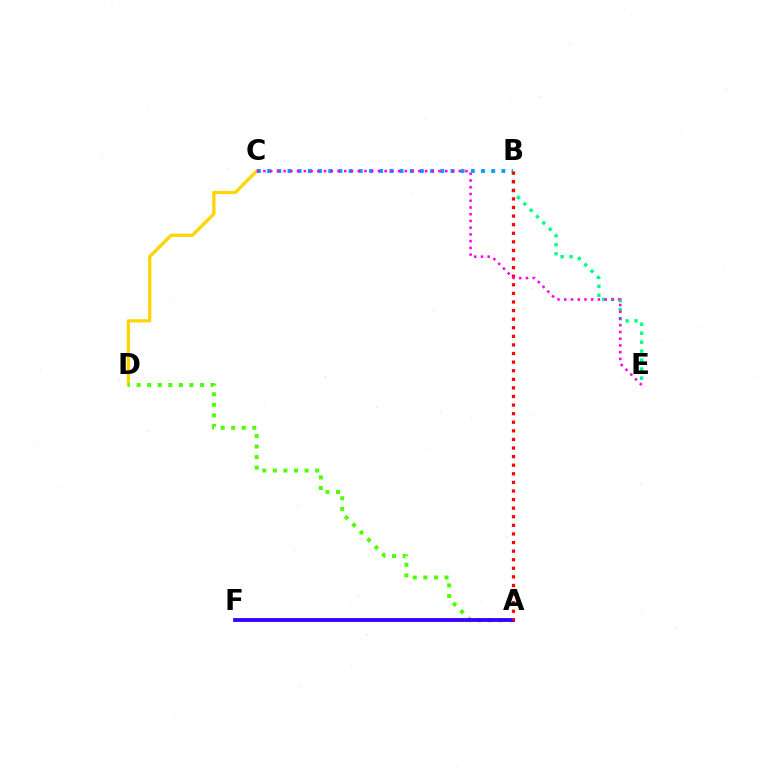{('C', 'D'): [{'color': '#ffd500', 'line_style': 'solid', 'thickness': 2.35}], ('B', 'C'): [{'color': '#009eff', 'line_style': 'dotted', 'thickness': 2.77}], ('B', 'E'): [{'color': '#00ff86', 'line_style': 'dotted', 'thickness': 2.44}], ('A', 'D'): [{'color': '#4fff00', 'line_style': 'dotted', 'thickness': 2.87}], ('A', 'F'): [{'color': '#3700ff', 'line_style': 'solid', 'thickness': 2.74}], ('A', 'B'): [{'color': '#ff0000', 'line_style': 'dotted', 'thickness': 2.33}], ('C', 'E'): [{'color': '#ff00ed', 'line_style': 'dotted', 'thickness': 1.83}]}